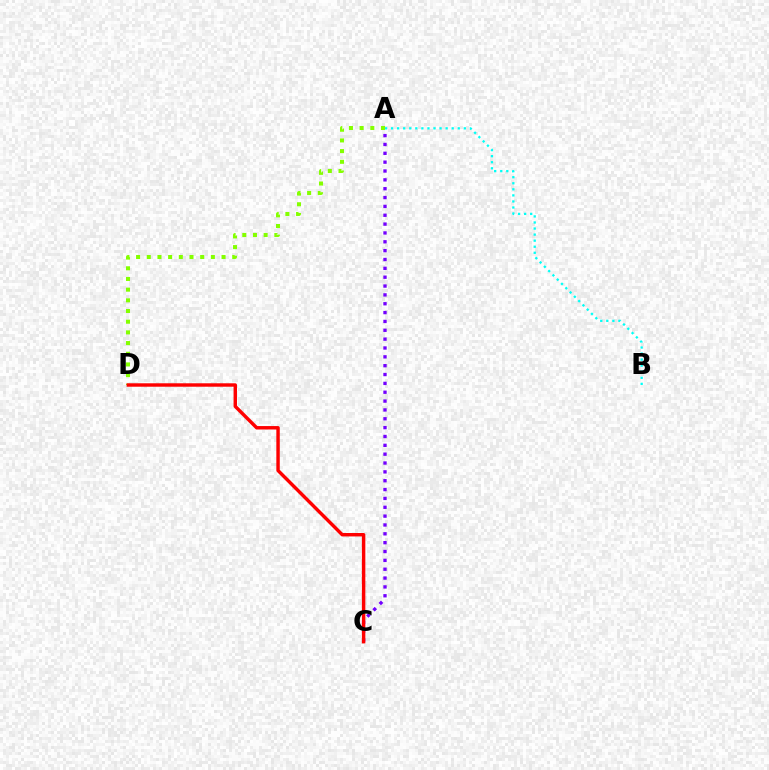{('A', 'C'): [{'color': '#7200ff', 'line_style': 'dotted', 'thickness': 2.4}], ('A', 'D'): [{'color': '#84ff00', 'line_style': 'dotted', 'thickness': 2.9}], ('A', 'B'): [{'color': '#00fff6', 'line_style': 'dotted', 'thickness': 1.65}], ('C', 'D'): [{'color': '#ff0000', 'line_style': 'solid', 'thickness': 2.47}]}